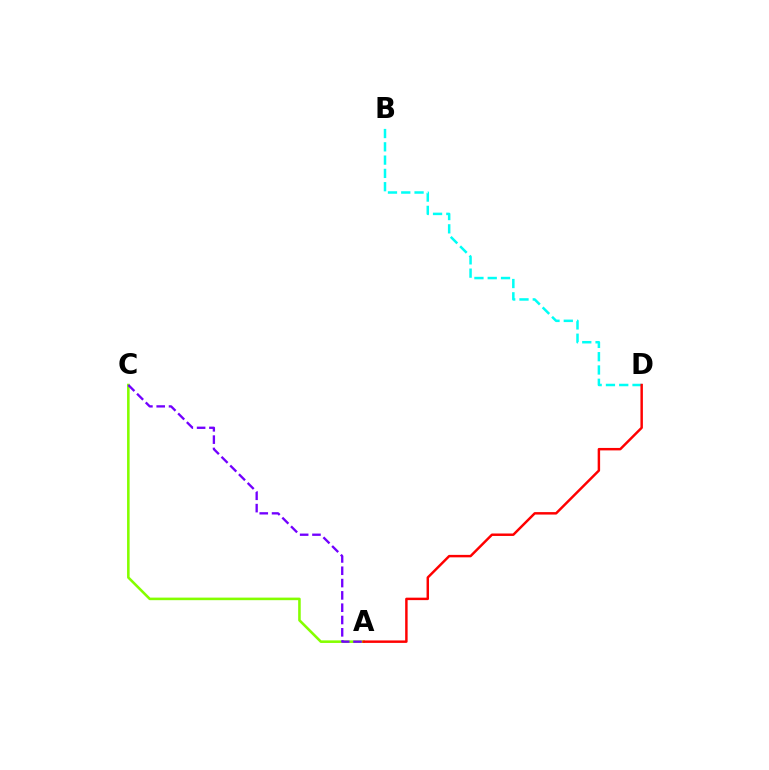{('A', 'C'): [{'color': '#84ff00', 'line_style': 'solid', 'thickness': 1.85}, {'color': '#7200ff', 'line_style': 'dashed', 'thickness': 1.67}], ('B', 'D'): [{'color': '#00fff6', 'line_style': 'dashed', 'thickness': 1.81}], ('A', 'D'): [{'color': '#ff0000', 'line_style': 'solid', 'thickness': 1.77}]}